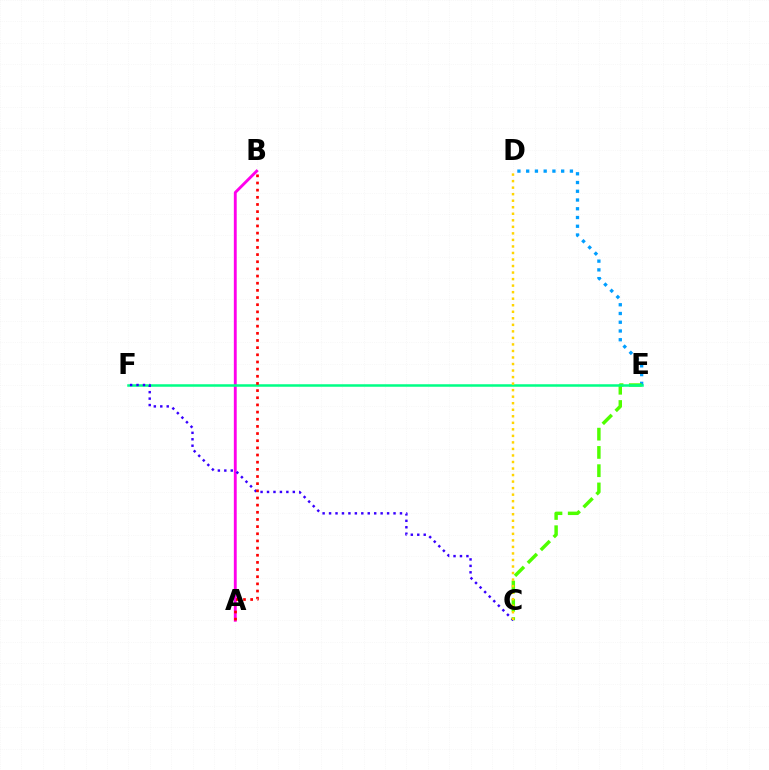{('A', 'B'): [{'color': '#ff00ed', 'line_style': 'solid', 'thickness': 2.07}, {'color': '#ff0000', 'line_style': 'dotted', 'thickness': 1.94}], ('D', 'E'): [{'color': '#009eff', 'line_style': 'dotted', 'thickness': 2.38}], ('C', 'E'): [{'color': '#4fff00', 'line_style': 'dashed', 'thickness': 2.48}], ('E', 'F'): [{'color': '#00ff86', 'line_style': 'solid', 'thickness': 1.81}], ('C', 'F'): [{'color': '#3700ff', 'line_style': 'dotted', 'thickness': 1.75}], ('C', 'D'): [{'color': '#ffd500', 'line_style': 'dotted', 'thickness': 1.77}]}